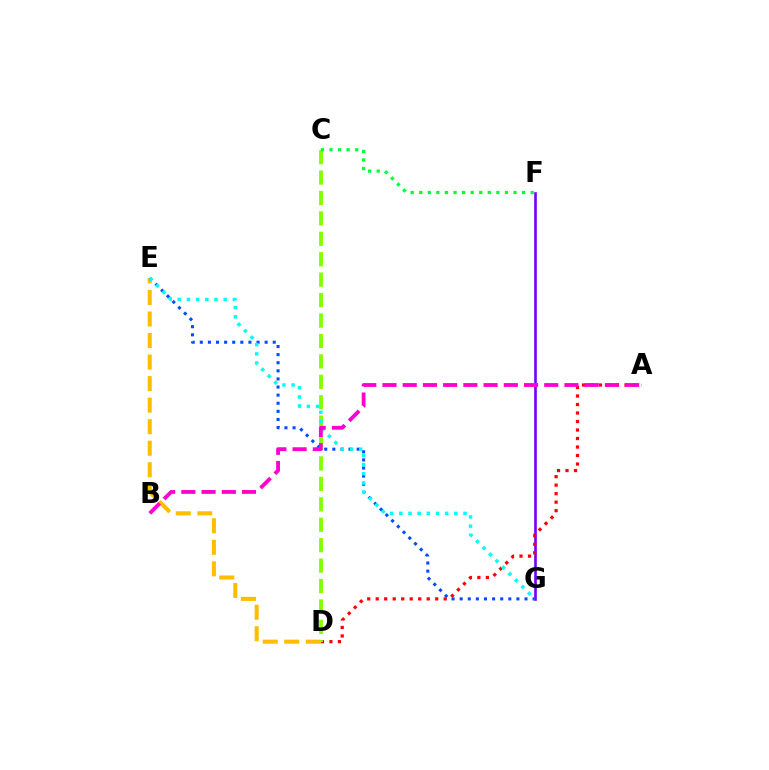{('F', 'G'): [{'color': '#7200ff', 'line_style': 'solid', 'thickness': 1.89}], ('A', 'D'): [{'color': '#ff0000', 'line_style': 'dotted', 'thickness': 2.31}], ('D', 'E'): [{'color': '#ffbd00', 'line_style': 'dashed', 'thickness': 2.93}], ('C', 'D'): [{'color': '#84ff00', 'line_style': 'dashed', 'thickness': 2.77}], ('E', 'G'): [{'color': '#004bff', 'line_style': 'dotted', 'thickness': 2.2}, {'color': '#00fff6', 'line_style': 'dotted', 'thickness': 2.49}], ('A', 'B'): [{'color': '#ff00cf', 'line_style': 'dashed', 'thickness': 2.75}], ('C', 'F'): [{'color': '#00ff39', 'line_style': 'dotted', 'thickness': 2.33}]}